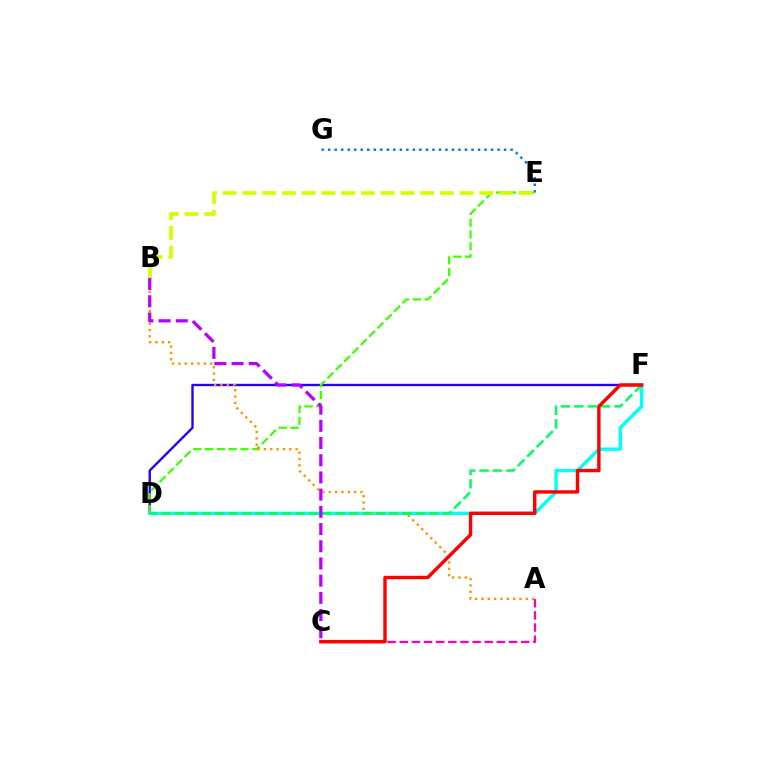{('D', 'F'): [{'color': '#2500ff', 'line_style': 'solid', 'thickness': 1.7}, {'color': '#00fff6', 'line_style': 'solid', 'thickness': 2.39}, {'color': '#00ff5c', 'line_style': 'dashed', 'thickness': 1.82}], ('E', 'G'): [{'color': '#0074ff', 'line_style': 'dotted', 'thickness': 1.77}], ('D', 'E'): [{'color': '#3dff00', 'line_style': 'dashed', 'thickness': 1.6}], ('A', 'B'): [{'color': '#ff9400', 'line_style': 'dotted', 'thickness': 1.72}], ('B', 'E'): [{'color': '#d1ff00', 'line_style': 'dashed', 'thickness': 2.68}], ('A', 'C'): [{'color': '#ff00ac', 'line_style': 'dashed', 'thickness': 1.65}], ('B', 'C'): [{'color': '#b900ff', 'line_style': 'dashed', 'thickness': 2.34}], ('C', 'F'): [{'color': '#ff0000', 'line_style': 'solid', 'thickness': 2.46}]}